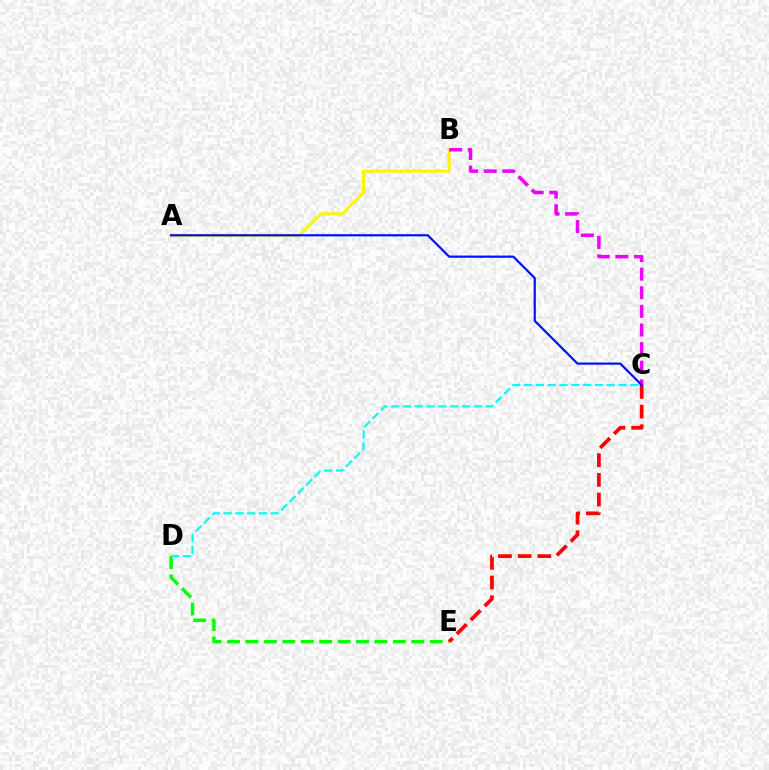{('A', 'B'): [{'color': '#fcf500', 'line_style': 'solid', 'thickness': 2.17}], ('D', 'E'): [{'color': '#08ff00', 'line_style': 'dashed', 'thickness': 2.5}], ('B', 'C'): [{'color': '#ee00ff', 'line_style': 'dashed', 'thickness': 2.53}], ('C', 'E'): [{'color': '#ff0000', 'line_style': 'dashed', 'thickness': 2.68}], ('C', 'D'): [{'color': '#00fff6', 'line_style': 'dashed', 'thickness': 1.6}], ('A', 'C'): [{'color': '#0010ff', 'line_style': 'solid', 'thickness': 1.58}]}